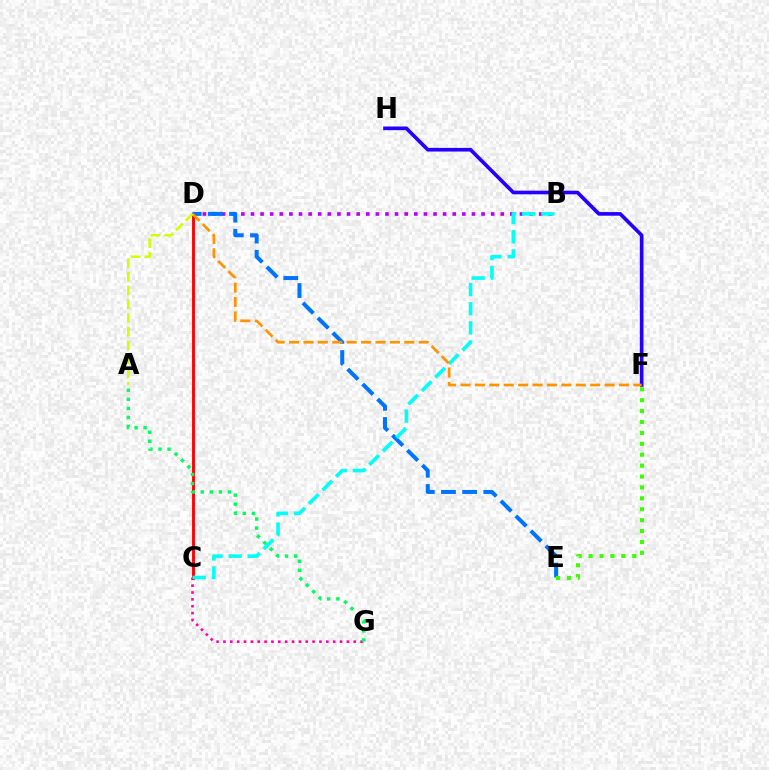{('B', 'D'): [{'color': '#b900ff', 'line_style': 'dotted', 'thickness': 2.61}], ('C', 'G'): [{'color': '#ff00ac', 'line_style': 'dotted', 'thickness': 1.86}], ('C', 'D'): [{'color': '#ff0000', 'line_style': 'solid', 'thickness': 2.08}], ('D', 'E'): [{'color': '#0074ff', 'line_style': 'dashed', 'thickness': 2.88}], ('B', 'C'): [{'color': '#00fff6', 'line_style': 'dashed', 'thickness': 2.6}], ('F', 'H'): [{'color': '#2500ff', 'line_style': 'solid', 'thickness': 2.63}], ('D', 'F'): [{'color': '#ff9400', 'line_style': 'dashed', 'thickness': 1.96}], ('E', 'F'): [{'color': '#3dff00', 'line_style': 'dotted', 'thickness': 2.96}], ('A', 'G'): [{'color': '#00ff5c', 'line_style': 'dotted', 'thickness': 2.46}], ('A', 'D'): [{'color': '#d1ff00', 'line_style': 'dashed', 'thickness': 1.86}]}